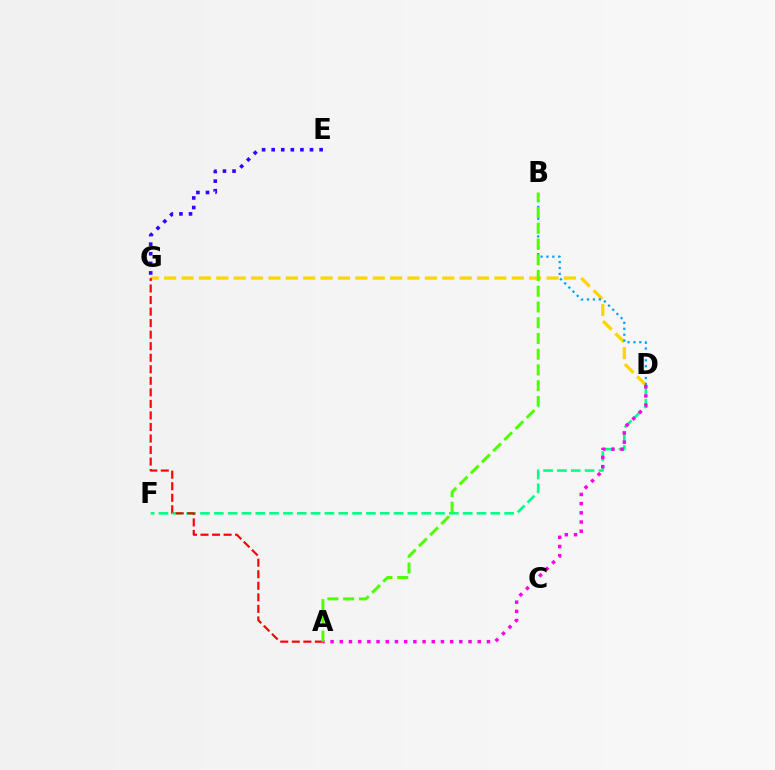{('D', 'F'): [{'color': '#00ff86', 'line_style': 'dashed', 'thickness': 1.88}], ('E', 'G'): [{'color': '#3700ff', 'line_style': 'dotted', 'thickness': 2.61}], ('D', 'G'): [{'color': '#ffd500', 'line_style': 'dashed', 'thickness': 2.36}], ('B', 'D'): [{'color': '#009eff', 'line_style': 'dotted', 'thickness': 1.6}], ('A', 'G'): [{'color': '#ff0000', 'line_style': 'dashed', 'thickness': 1.57}], ('A', 'D'): [{'color': '#ff00ed', 'line_style': 'dotted', 'thickness': 2.5}], ('A', 'B'): [{'color': '#4fff00', 'line_style': 'dashed', 'thickness': 2.14}]}